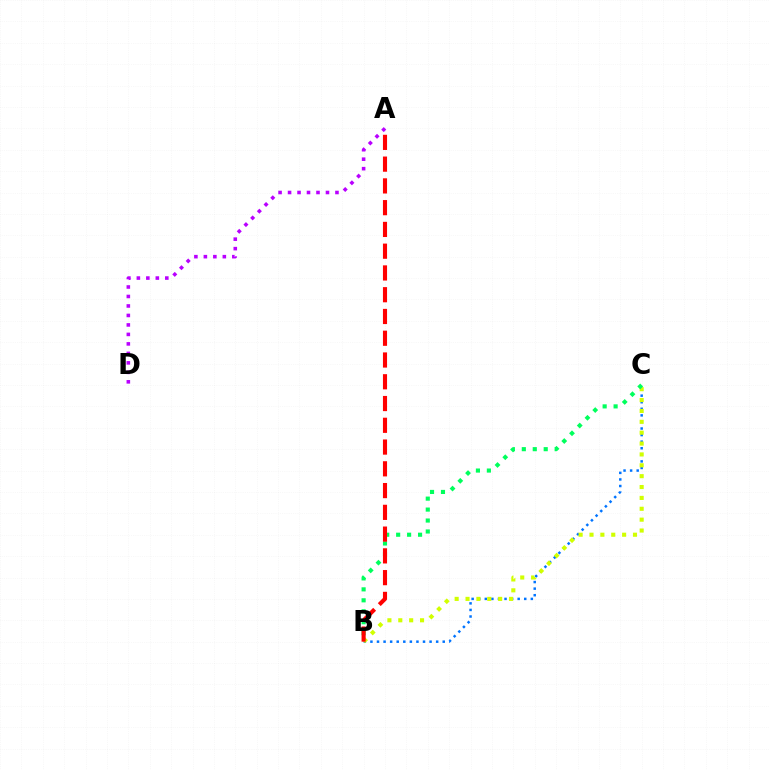{('B', 'C'): [{'color': '#0074ff', 'line_style': 'dotted', 'thickness': 1.79}, {'color': '#d1ff00', 'line_style': 'dotted', 'thickness': 2.95}, {'color': '#00ff5c', 'line_style': 'dotted', 'thickness': 2.98}], ('A', 'B'): [{'color': '#ff0000', 'line_style': 'dashed', 'thickness': 2.96}], ('A', 'D'): [{'color': '#b900ff', 'line_style': 'dotted', 'thickness': 2.58}]}